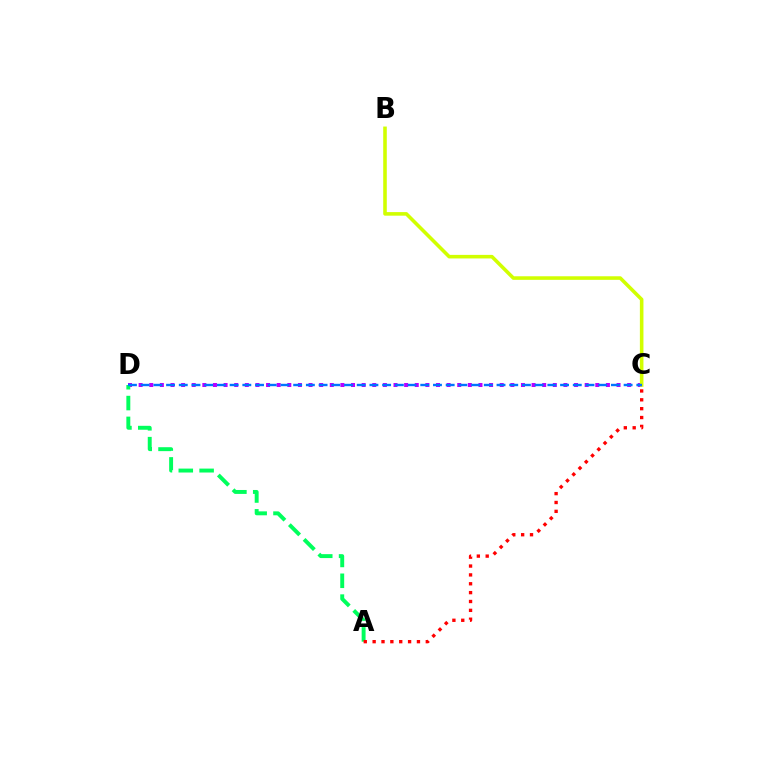{('C', 'D'): [{'color': '#b900ff', 'line_style': 'dotted', 'thickness': 2.89}, {'color': '#0074ff', 'line_style': 'dashed', 'thickness': 1.73}], ('B', 'C'): [{'color': '#d1ff00', 'line_style': 'solid', 'thickness': 2.57}], ('A', 'D'): [{'color': '#00ff5c', 'line_style': 'dashed', 'thickness': 2.83}], ('A', 'C'): [{'color': '#ff0000', 'line_style': 'dotted', 'thickness': 2.41}]}